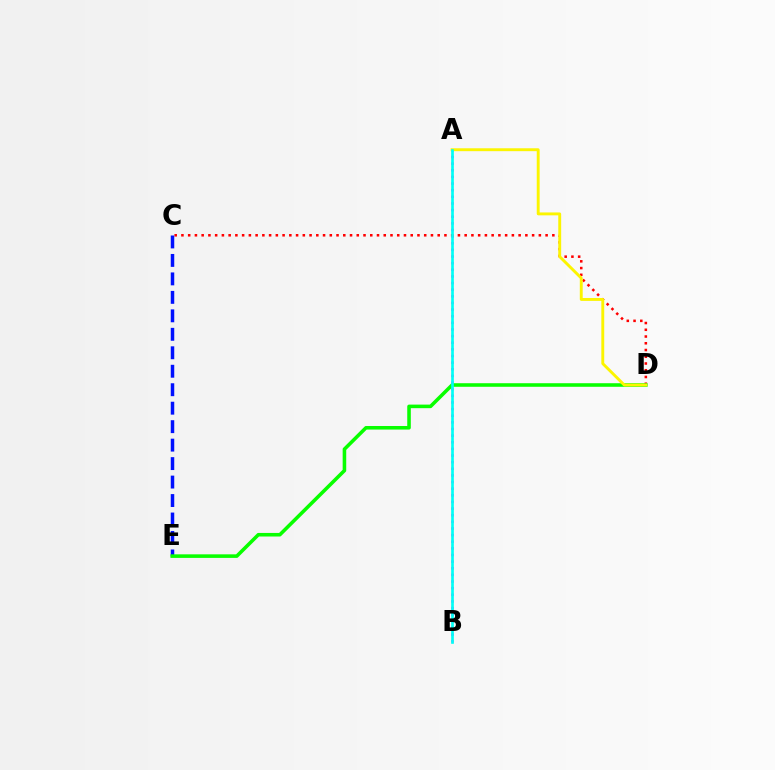{('A', 'B'): [{'color': '#ee00ff', 'line_style': 'dotted', 'thickness': 1.8}, {'color': '#00fff6', 'line_style': 'solid', 'thickness': 1.93}], ('C', 'D'): [{'color': '#ff0000', 'line_style': 'dotted', 'thickness': 1.83}], ('C', 'E'): [{'color': '#0010ff', 'line_style': 'dashed', 'thickness': 2.51}], ('D', 'E'): [{'color': '#08ff00', 'line_style': 'solid', 'thickness': 2.57}], ('A', 'D'): [{'color': '#fcf500', 'line_style': 'solid', 'thickness': 2.09}]}